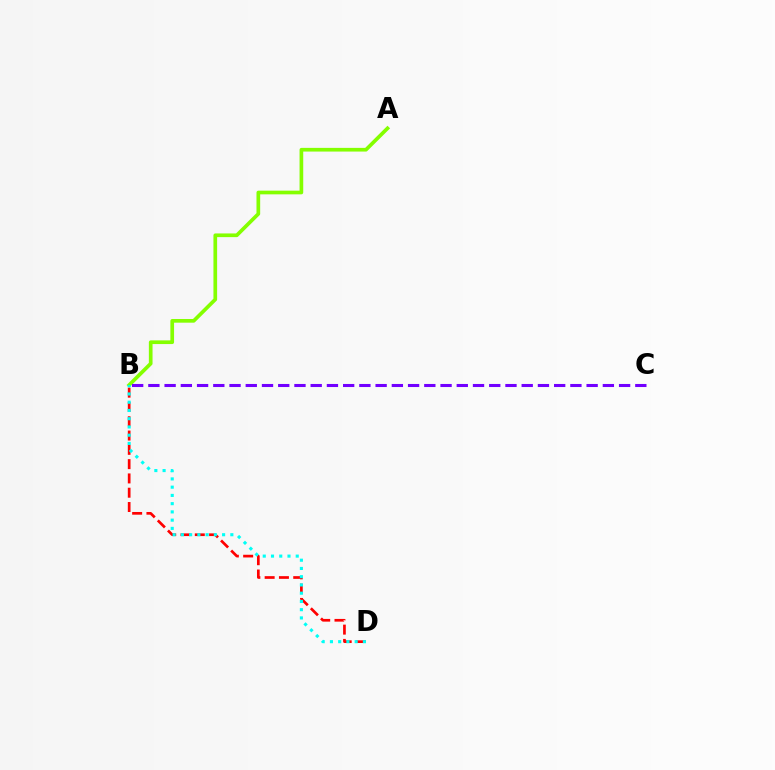{('A', 'B'): [{'color': '#84ff00', 'line_style': 'solid', 'thickness': 2.65}], ('B', 'D'): [{'color': '#ff0000', 'line_style': 'dashed', 'thickness': 1.94}, {'color': '#00fff6', 'line_style': 'dotted', 'thickness': 2.24}], ('B', 'C'): [{'color': '#7200ff', 'line_style': 'dashed', 'thickness': 2.21}]}